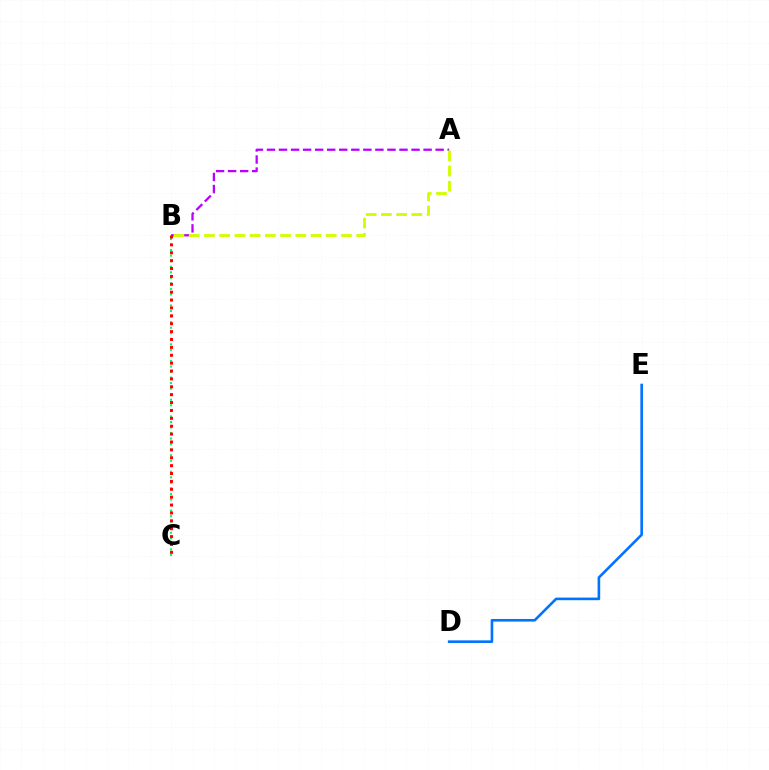{('A', 'B'): [{'color': '#b900ff', 'line_style': 'dashed', 'thickness': 1.64}, {'color': '#d1ff00', 'line_style': 'dashed', 'thickness': 2.07}], ('B', 'C'): [{'color': '#00ff5c', 'line_style': 'dotted', 'thickness': 1.51}, {'color': '#ff0000', 'line_style': 'dotted', 'thickness': 2.14}], ('D', 'E'): [{'color': '#0074ff', 'line_style': 'solid', 'thickness': 1.88}]}